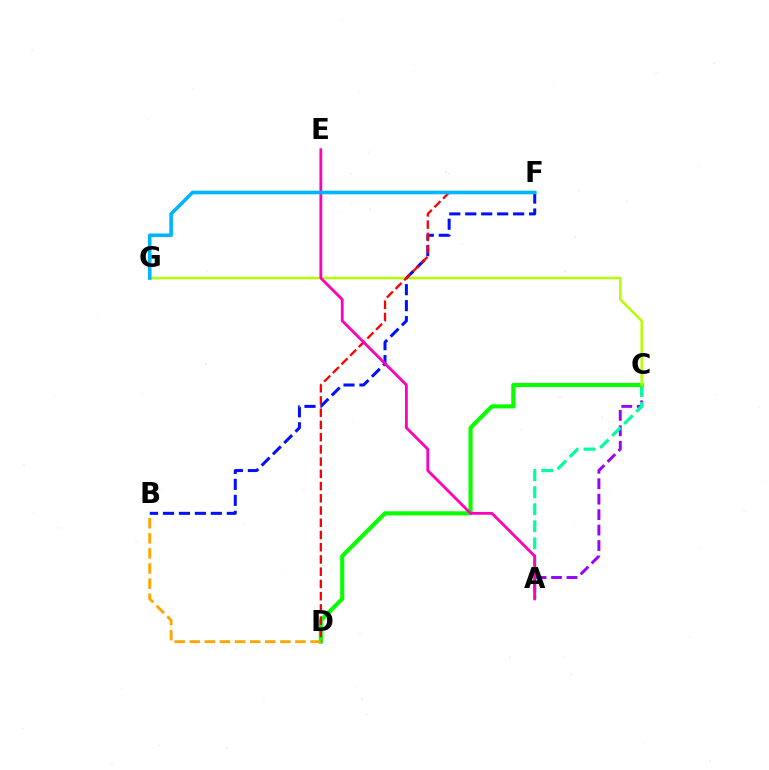{('A', 'C'): [{'color': '#9b00ff', 'line_style': 'dashed', 'thickness': 2.1}, {'color': '#00ff9d', 'line_style': 'dashed', 'thickness': 2.32}], ('C', 'D'): [{'color': '#08ff00', 'line_style': 'solid', 'thickness': 2.97}], ('C', 'G'): [{'color': '#b3ff00', 'line_style': 'solid', 'thickness': 1.8}], ('B', 'F'): [{'color': '#0010ff', 'line_style': 'dashed', 'thickness': 2.17}], ('D', 'F'): [{'color': '#ff0000', 'line_style': 'dashed', 'thickness': 1.66}], ('A', 'E'): [{'color': '#ff00bd', 'line_style': 'solid', 'thickness': 2.01}], ('F', 'G'): [{'color': '#00b5ff', 'line_style': 'solid', 'thickness': 2.59}], ('B', 'D'): [{'color': '#ffa500', 'line_style': 'dashed', 'thickness': 2.05}]}